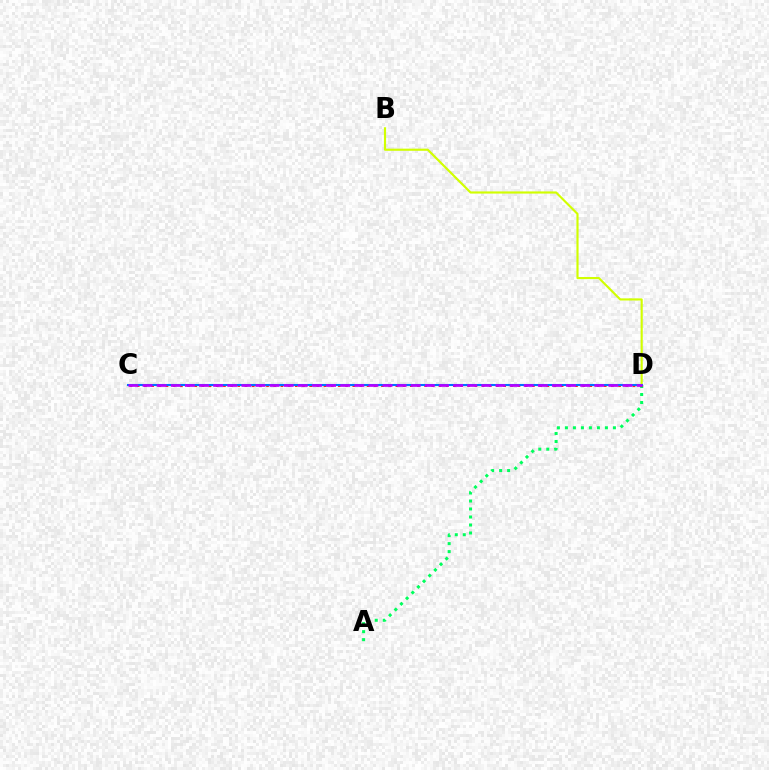{('A', 'D'): [{'color': '#00ff5c', 'line_style': 'dotted', 'thickness': 2.17}], ('B', 'D'): [{'color': '#d1ff00', 'line_style': 'solid', 'thickness': 1.55}], ('C', 'D'): [{'color': '#ff0000', 'line_style': 'dotted', 'thickness': 1.95}, {'color': '#0074ff', 'line_style': 'solid', 'thickness': 1.5}, {'color': '#b900ff', 'line_style': 'dashed', 'thickness': 1.92}]}